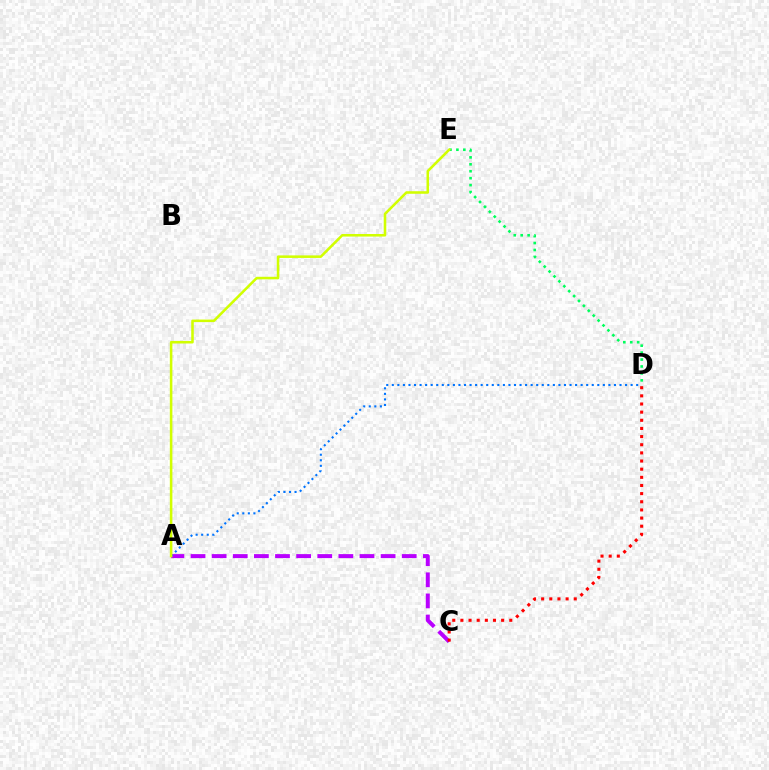{('A', 'C'): [{'color': '#b900ff', 'line_style': 'dashed', 'thickness': 2.87}], ('C', 'D'): [{'color': '#ff0000', 'line_style': 'dotted', 'thickness': 2.21}], ('A', 'D'): [{'color': '#0074ff', 'line_style': 'dotted', 'thickness': 1.51}], ('D', 'E'): [{'color': '#00ff5c', 'line_style': 'dotted', 'thickness': 1.88}], ('A', 'E'): [{'color': '#d1ff00', 'line_style': 'solid', 'thickness': 1.84}]}